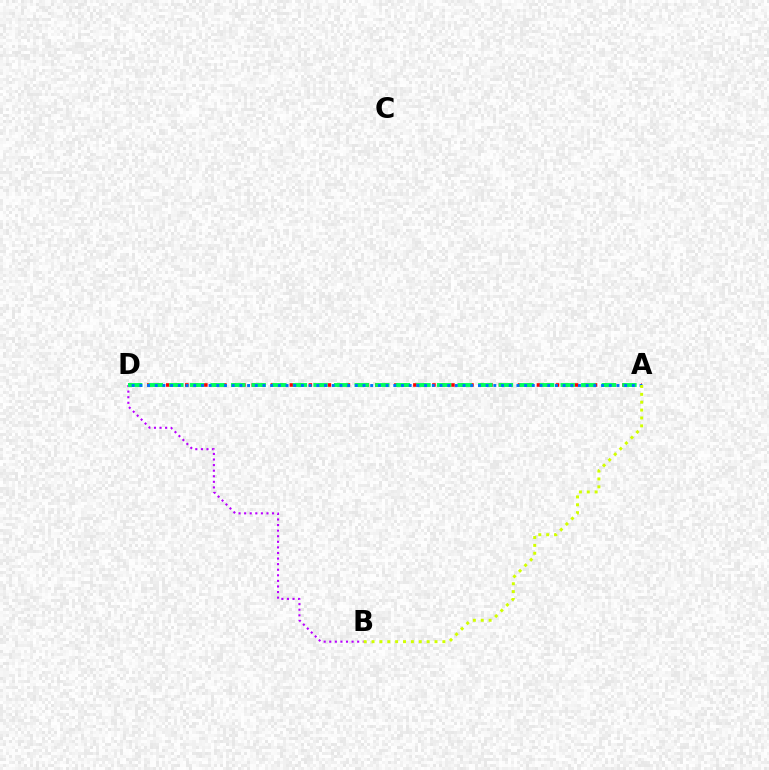{('A', 'D'): [{'color': '#ff0000', 'line_style': 'dotted', 'thickness': 2.58}, {'color': '#00ff5c', 'line_style': 'dashed', 'thickness': 2.8}, {'color': '#0074ff', 'line_style': 'dotted', 'thickness': 2.09}], ('B', 'D'): [{'color': '#b900ff', 'line_style': 'dotted', 'thickness': 1.52}], ('A', 'B'): [{'color': '#d1ff00', 'line_style': 'dotted', 'thickness': 2.14}]}